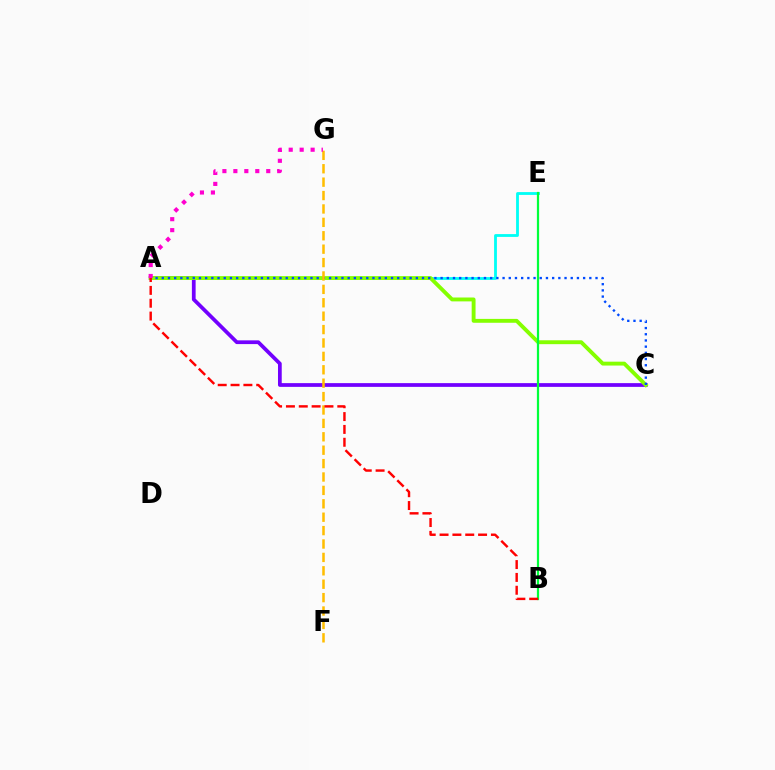{('A', 'C'): [{'color': '#7200ff', 'line_style': 'solid', 'thickness': 2.69}, {'color': '#84ff00', 'line_style': 'solid', 'thickness': 2.79}, {'color': '#004bff', 'line_style': 'dotted', 'thickness': 1.68}], ('A', 'E'): [{'color': '#00fff6', 'line_style': 'solid', 'thickness': 2.02}], ('B', 'E'): [{'color': '#00ff39', 'line_style': 'solid', 'thickness': 1.6}], ('F', 'G'): [{'color': '#ffbd00', 'line_style': 'dashed', 'thickness': 1.82}], ('A', 'G'): [{'color': '#ff00cf', 'line_style': 'dotted', 'thickness': 2.98}], ('A', 'B'): [{'color': '#ff0000', 'line_style': 'dashed', 'thickness': 1.74}]}